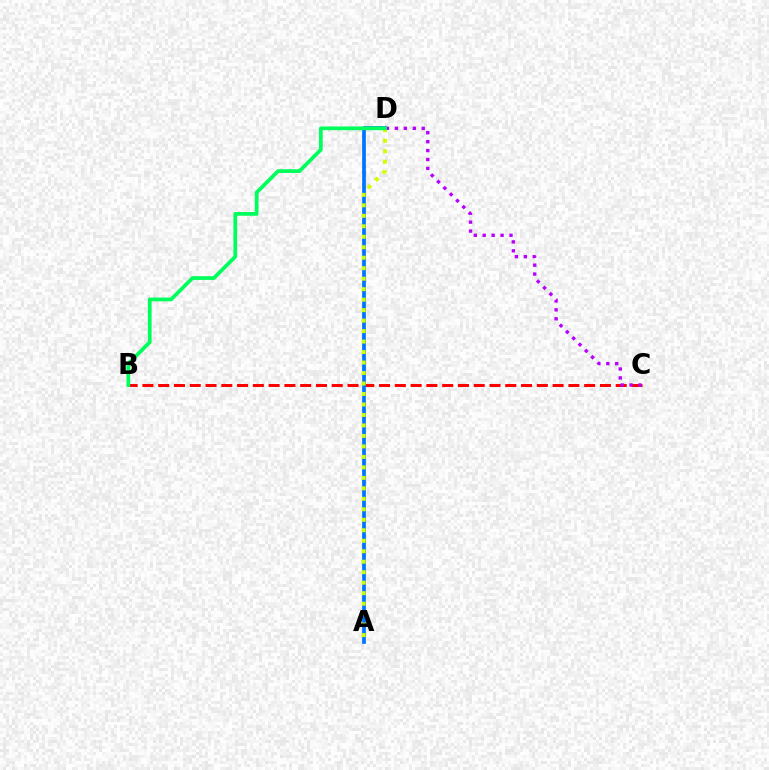{('B', 'C'): [{'color': '#ff0000', 'line_style': 'dashed', 'thickness': 2.14}], ('A', 'D'): [{'color': '#0074ff', 'line_style': 'solid', 'thickness': 2.68}, {'color': '#d1ff00', 'line_style': 'dotted', 'thickness': 2.85}], ('C', 'D'): [{'color': '#b900ff', 'line_style': 'dotted', 'thickness': 2.43}], ('B', 'D'): [{'color': '#00ff5c', 'line_style': 'solid', 'thickness': 2.71}]}